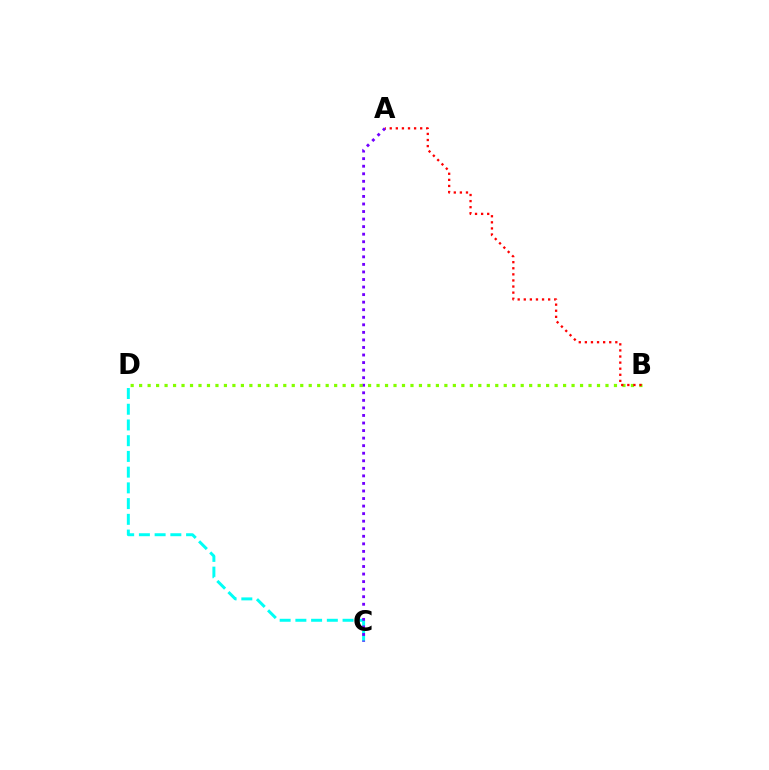{('C', 'D'): [{'color': '#00fff6', 'line_style': 'dashed', 'thickness': 2.14}], ('A', 'C'): [{'color': '#7200ff', 'line_style': 'dotted', 'thickness': 2.05}], ('B', 'D'): [{'color': '#84ff00', 'line_style': 'dotted', 'thickness': 2.3}], ('A', 'B'): [{'color': '#ff0000', 'line_style': 'dotted', 'thickness': 1.65}]}